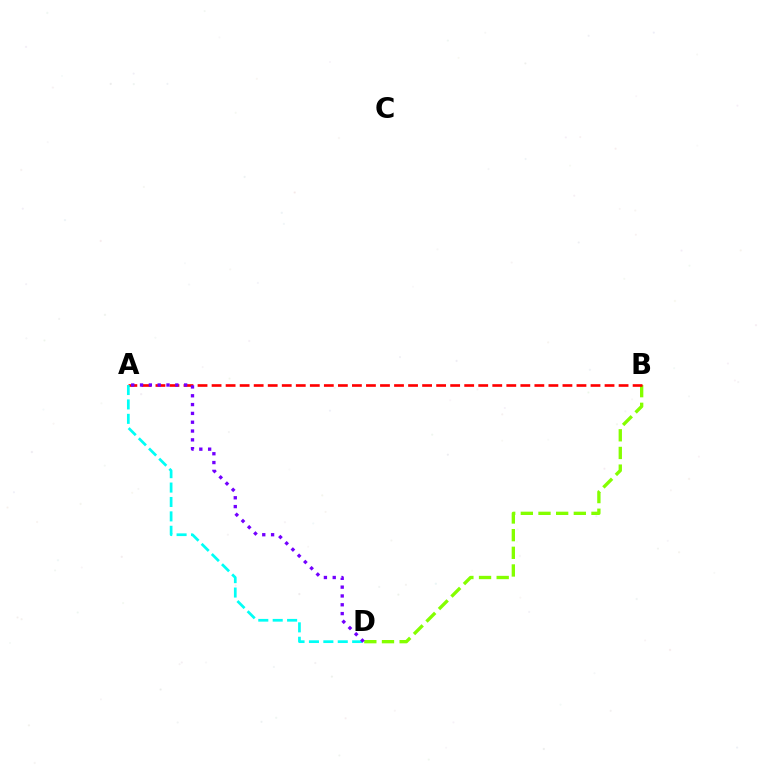{('B', 'D'): [{'color': '#84ff00', 'line_style': 'dashed', 'thickness': 2.4}], ('A', 'B'): [{'color': '#ff0000', 'line_style': 'dashed', 'thickness': 1.91}], ('A', 'D'): [{'color': '#00fff6', 'line_style': 'dashed', 'thickness': 1.96}, {'color': '#7200ff', 'line_style': 'dotted', 'thickness': 2.4}]}